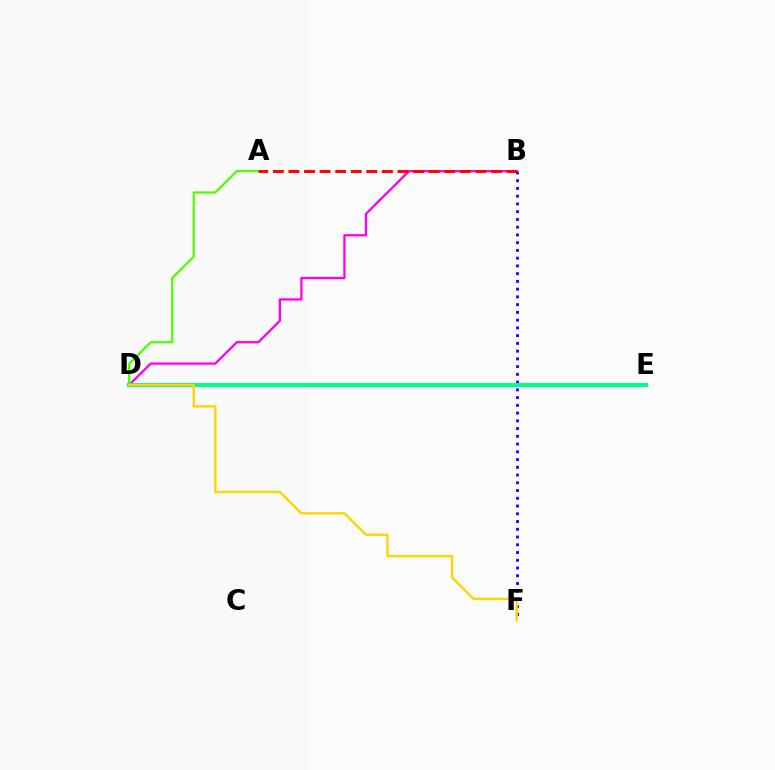{('B', 'F'): [{'color': '#3700ff', 'line_style': 'dotted', 'thickness': 2.1}], ('A', 'D'): [{'color': '#4fff00', 'line_style': 'solid', 'thickness': 1.62}], ('D', 'E'): [{'color': '#009eff', 'line_style': 'solid', 'thickness': 2.28}, {'color': '#00ff86', 'line_style': 'solid', 'thickness': 2.91}], ('B', 'D'): [{'color': '#ff00ed', 'line_style': 'solid', 'thickness': 1.65}], ('A', 'B'): [{'color': '#ff0000', 'line_style': 'dashed', 'thickness': 2.12}], ('D', 'F'): [{'color': '#ffd500', 'line_style': 'solid', 'thickness': 1.73}]}